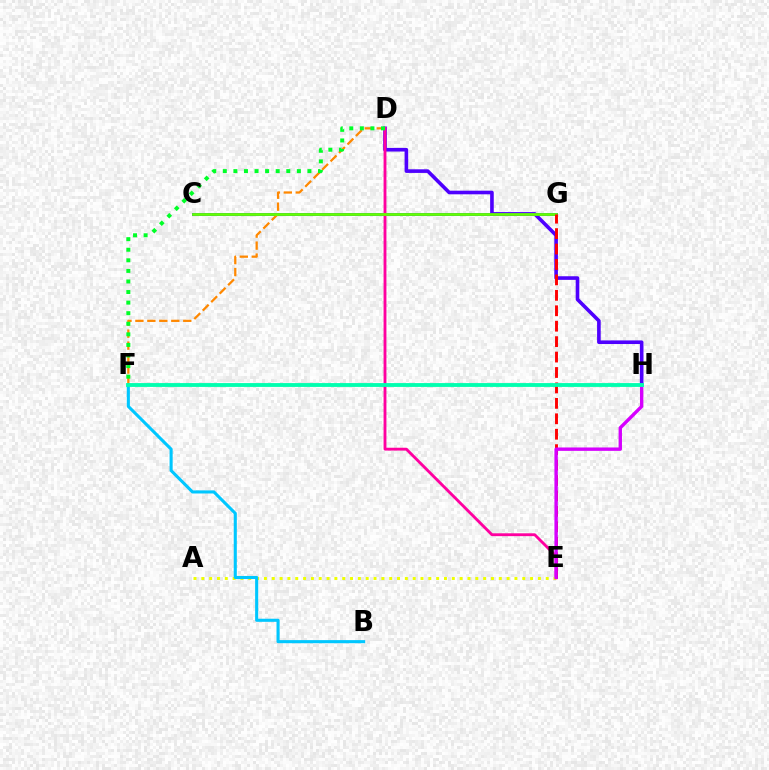{('C', 'G'): [{'color': '#003fff', 'line_style': 'solid', 'thickness': 2.1}, {'color': '#66ff00', 'line_style': 'solid', 'thickness': 1.98}], ('D', 'F'): [{'color': '#ff8800', 'line_style': 'dashed', 'thickness': 1.62}, {'color': '#00ff27', 'line_style': 'dotted', 'thickness': 2.87}], ('D', 'H'): [{'color': '#4f00ff', 'line_style': 'solid', 'thickness': 2.6}], ('D', 'E'): [{'color': '#ff00a0', 'line_style': 'solid', 'thickness': 2.05}], ('E', 'G'): [{'color': '#ff0000', 'line_style': 'dashed', 'thickness': 2.1}], ('A', 'E'): [{'color': '#eeff00', 'line_style': 'dotted', 'thickness': 2.13}], ('B', 'F'): [{'color': '#00c7ff', 'line_style': 'solid', 'thickness': 2.22}], ('E', 'H'): [{'color': '#d600ff', 'line_style': 'solid', 'thickness': 2.43}], ('F', 'H'): [{'color': '#00ffaf', 'line_style': 'solid', 'thickness': 2.76}]}